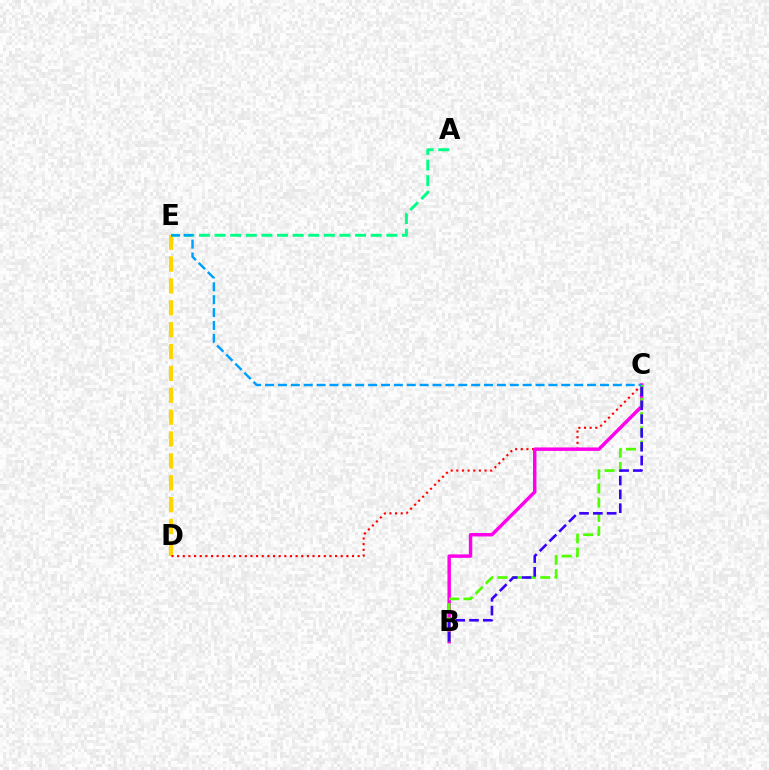{('D', 'E'): [{'color': '#ffd500', 'line_style': 'dashed', 'thickness': 2.97}], ('C', 'D'): [{'color': '#ff0000', 'line_style': 'dotted', 'thickness': 1.53}], ('A', 'E'): [{'color': '#00ff86', 'line_style': 'dashed', 'thickness': 2.12}], ('B', 'C'): [{'color': '#ff00ed', 'line_style': 'solid', 'thickness': 2.48}, {'color': '#4fff00', 'line_style': 'dashed', 'thickness': 1.94}, {'color': '#3700ff', 'line_style': 'dashed', 'thickness': 1.87}], ('C', 'E'): [{'color': '#009eff', 'line_style': 'dashed', 'thickness': 1.75}]}